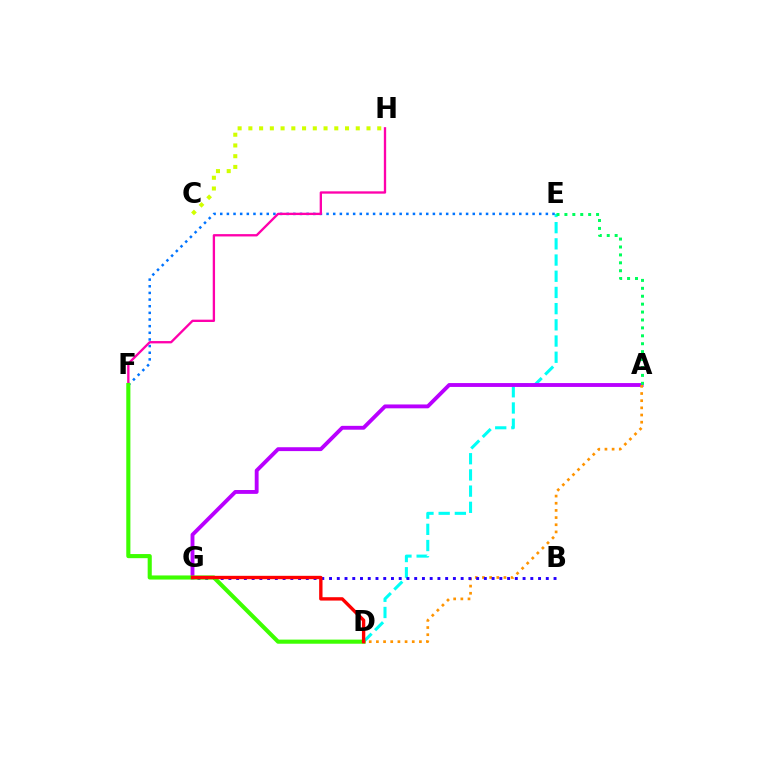{('D', 'E'): [{'color': '#00fff6', 'line_style': 'dashed', 'thickness': 2.2}], ('E', 'F'): [{'color': '#0074ff', 'line_style': 'dotted', 'thickness': 1.81}], ('C', 'H'): [{'color': '#d1ff00', 'line_style': 'dotted', 'thickness': 2.92}], ('A', 'G'): [{'color': '#b900ff', 'line_style': 'solid', 'thickness': 2.78}], ('A', 'D'): [{'color': '#ff9400', 'line_style': 'dotted', 'thickness': 1.95}], ('B', 'G'): [{'color': '#2500ff', 'line_style': 'dotted', 'thickness': 2.1}], ('F', 'H'): [{'color': '#ff00ac', 'line_style': 'solid', 'thickness': 1.68}], ('A', 'E'): [{'color': '#00ff5c', 'line_style': 'dotted', 'thickness': 2.15}], ('D', 'F'): [{'color': '#3dff00', 'line_style': 'solid', 'thickness': 2.96}], ('D', 'G'): [{'color': '#ff0000', 'line_style': 'solid', 'thickness': 2.42}]}